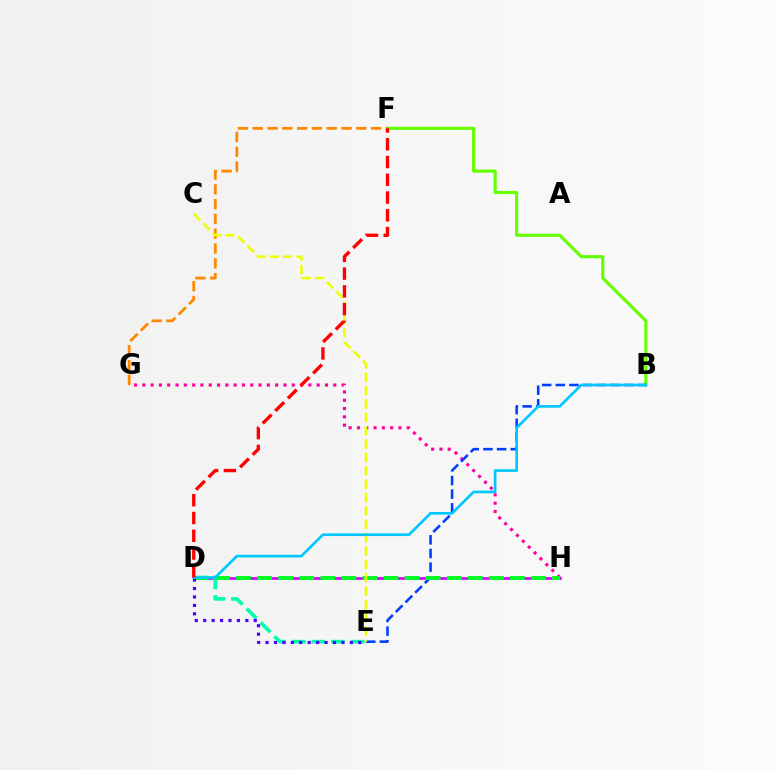{('B', 'F'): [{'color': '#66ff00', 'line_style': 'solid', 'thickness': 2.25}], ('G', 'H'): [{'color': '#ff00a0', 'line_style': 'dotted', 'thickness': 2.26}], ('D', 'H'): [{'color': '#d600ff', 'line_style': 'solid', 'thickness': 1.97}, {'color': '#00ff27', 'line_style': 'dashed', 'thickness': 2.86}], ('B', 'E'): [{'color': '#003fff', 'line_style': 'dashed', 'thickness': 1.85}], ('D', 'E'): [{'color': '#00ffaf', 'line_style': 'dashed', 'thickness': 2.66}, {'color': '#4f00ff', 'line_style': 'dotted', 'thickness': 2.29}], ('F', 'G'): [{'color': '#ff8800', 'line_style': 'dashed', 'thickness': 2.01}], ('C', 'E'): [{'color': '#eeff00', 'line_style': 'dashed', 'thickness': 1.82}], ('B', 'D'): [{'color': '#00c7ff', 'line_style': 'solid', 'thickness': 1.92}], ('D', 'F'): [{'color': '#ff0000', 'line_style': 'dashed', 'thickness': 2.41}]}